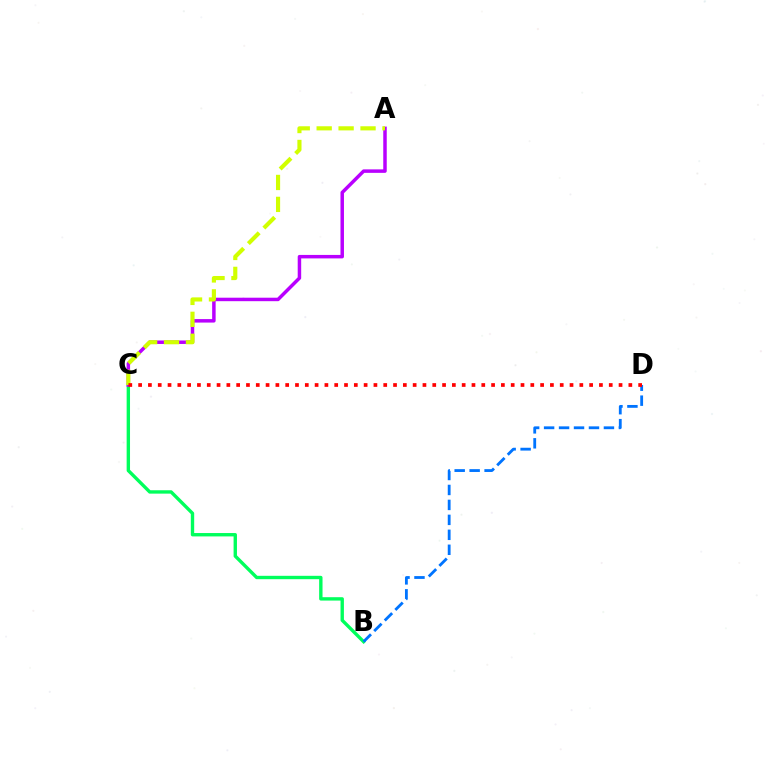{('B', 'C'): [{'color': '#00ff5c', 'line_style': 'solid', 'thickness': 2.43}], ('B', 'D'): [{'color': '#0074ff', 'line_style': 'dashed', 'thickness': 2.03}], ('A', 'C'): [{'color': '#b900ff', 'line_style': 'solid', 'thickness': 2.51}, {'color': '#d1ff00', 'line_style': 'dashed', 'thickness': 2.98}], ('C', 'D'): [{'color': '#ff0000', 'line_style': 'dotted', 'thickness': 2.66}]}